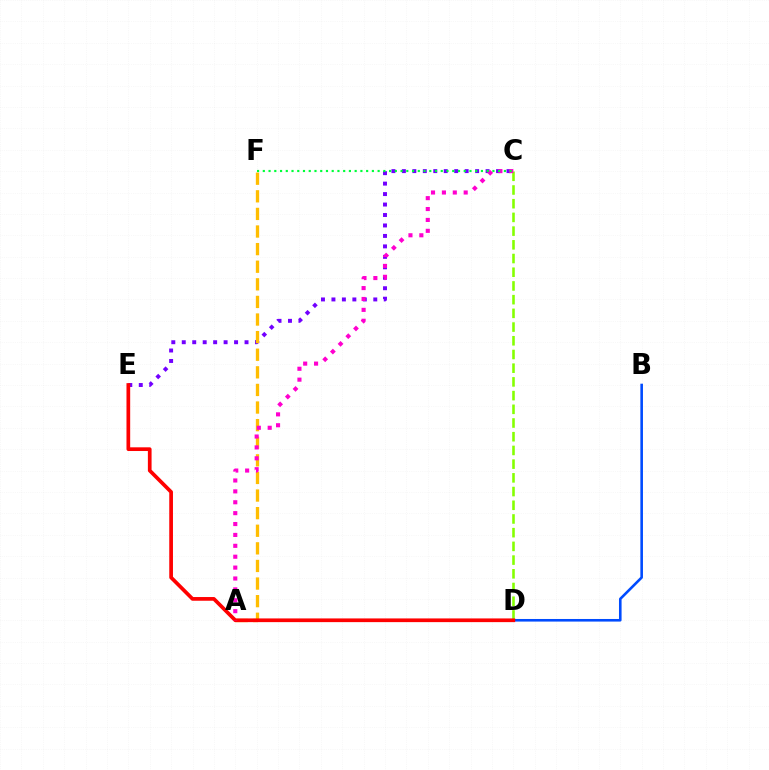{('A', 'D'): [{'color': '#00fff6', 'line_style': 'dashed', 'thickness': 2.1}], ('B', 'D'): [{'color': '#004bff', 'line_style': 'solid', 'thickness': 1.87}], ('C', 'E'): [{'color': '#7200ff', 'line_style': 'dotted', 'thickness': 2.84}], ('A', 'F'): [{'color': '#ffbd00', 'line_style': 'dashed', 'thickness': 2.39}], ('C', 'D'): [{'color': '#84ff00', 'line_style': 'dashed', 'thickness': 1.86}], ('D', 'E'): [{'color': '#ff0000', 'line_style': 'solid', 'thickness': 2.67}], ('A', 'C'): [{'color': '#ff00cf', 'line_style': 'dotted', 'thickness': 2.96}], ('C', 'F'): [{'color': '#00ff39', 'line_style': 'dotted', 'thickness': 1.56}]}